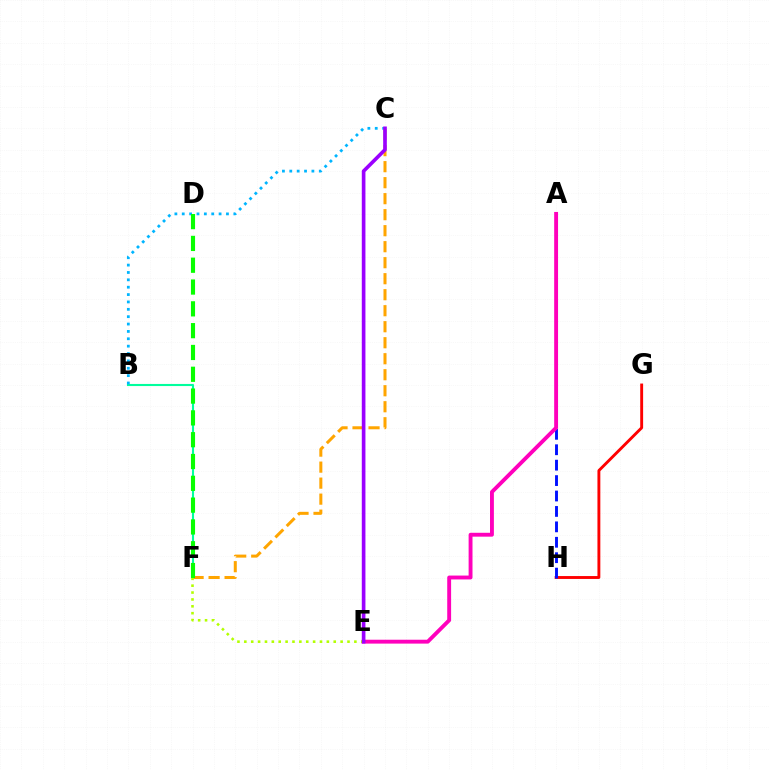{('B', 'F'): [{'color': '#00ff9d', 'line_style': 'solid', 'thickness': 1.52}], ('B', 'C'): [{'color': '#00b5ff', 'line_style': 'dotted', 'thickness': 2.0}], ('G', 'H'): [{'color': '#ff0000', 'line_style': 'solid', 'thickness': 2.08}], ('C', 'F'): [{'color': '#ffa500', 'line_style': 'dashed', 'thickness': 2.17}], ('A', 'H'): [{'color': '#0010ff', 'line_style': 'dashed', 'thickness': 2.1}], ('A', 'E'): [{'color': '#ff00bd', 'line_style': 'solid', 'thickness': 2.79}], ('E', 'F'): [{'color': '#b3ff00', 'line_style': 'dotted', 'thickness': 1.87}], ('C', 'E'): [{'color': '#9b00ff', 'line_style': 'solid', 'thickness': 2.62}], ('D', 'F'): [{'color': '#08ff00', 'line_style': 'dashed', 'thickness': 2.96}]}